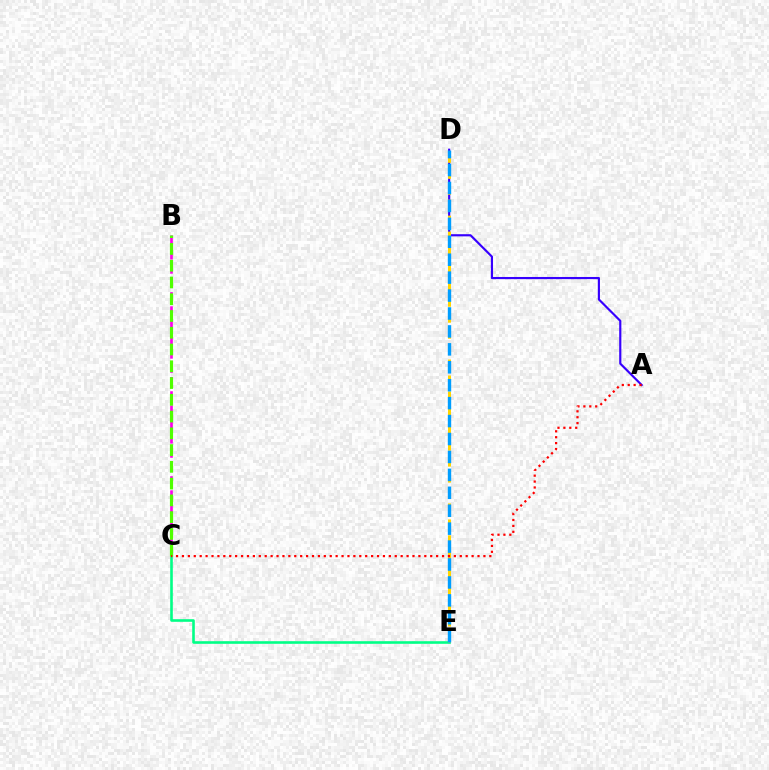{('A', 'D'): [{'color': '#3700ff', 'line_style': 'solid', 'thickness': 1.56}], ('B', 'C'): [{'color': '#ff00ed', 'line_style': 'dashed', 'thickness': 1.92}, {'color': '#4fff00', 'line_style': 'dashed', 'thickness': 2.28}], ('C', 'E'): [{'color': '#00ff86', 'line_style': 'solid', 'thickness': 1.88}], ('D', 'E'): [{'color': '#ffd500', 'line_style': 'dashed', 'thickness': 2.17}, {'color': '#009eff', 'line_style': 'dashed', 'thickness': 2.44}], ('A', 'C'): [{'color': '#ff0000', 'line_style': 'dotted', 'thickness': 1.61}]}